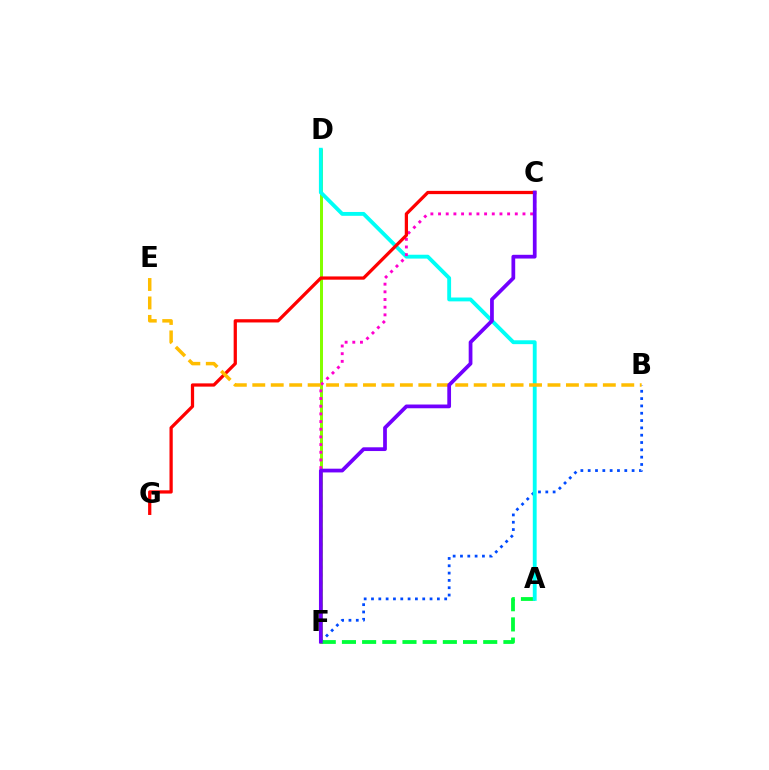{('D', 'F'): [{'color': '#84ff00', 'line_style': 'solid', 'thickness': 2.16}], ('B', 'F'): [{'color': '#004bff', 'line_style': 'dotted', 'thickness': 1.99}], ('A', 'F'): [{'color': '#00ff39', 'line_style': 'dashed', 'thickness': 2.74}], ('A', 'D'): [{'color': '#00fff6', 'line_style': 'solid', 'thickness': 2.78}], ('C', 'F'): [{'color': '#ff00cf', 'line_style': 'dotted', 'thickness': 2.09}, {'color': '#7200ff', 'line_style': 'solid', 'thickness': 2.69}], ('C', 'G'): [{'color': '#ff0000', 'line_style': 'solid', 'thickness': 2.34}], ('B', 'E'): [{'color': '#ffbd00', 'line_style': 'dashed', 'thickness': 2.51}]}